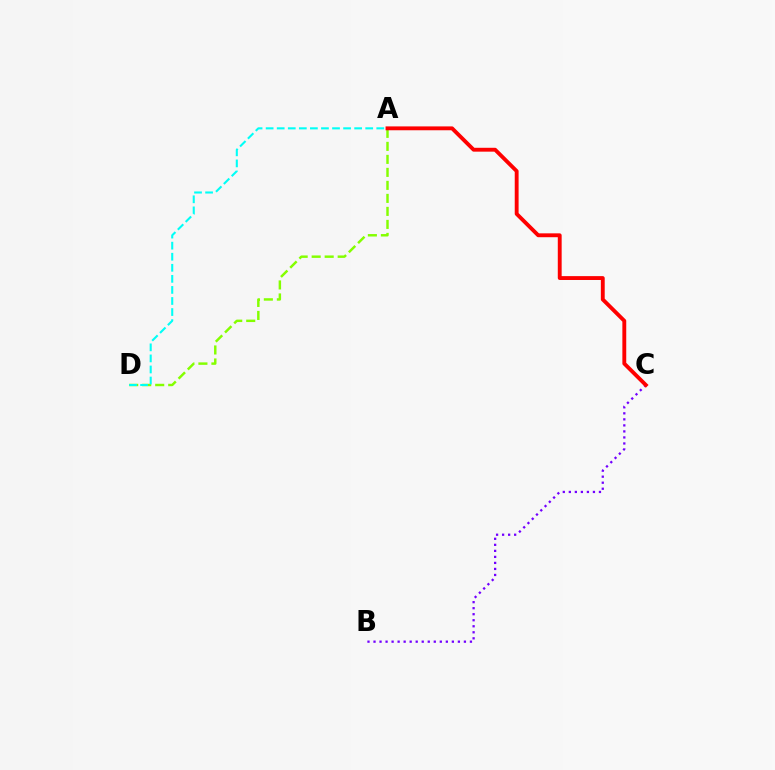{('B', 'C'): [{'color': '#7200ff', 'line_style': 'dotted', 'thickness': 1.64}], ('A', 'D'): [{'color': '#84ff00', 'line_style': 'dashed', 'thickness': 1.77}, {'color': '#00fff6', 'line_style': 'dashed', 'thickness': 1.5}], ('A', 'C'): [{'color': '#ff0000', 'line_style': 'solid', 'thickness': 2.78}]}